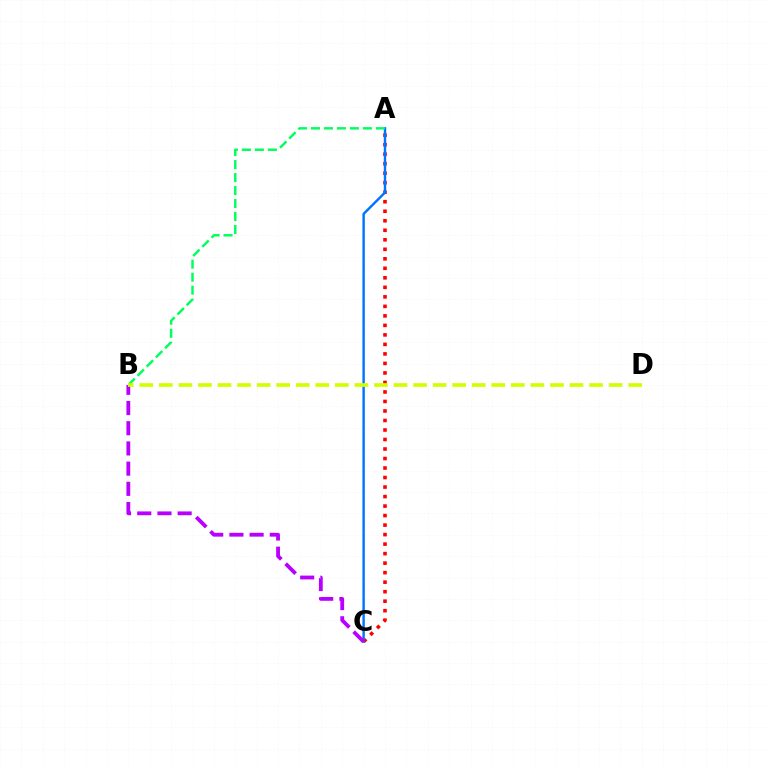{('A', 'C'): [{'color': '#ff0000', 'line_style': 'dotted', 'thickness': 2.58}, {'color': '#0074ff', 'line_style': 'solid', 'thickness': 1.75}], ('A', 'B'): [{'color': '#00ff5c', 'line_style': 'dashed', 'thickness': 1.76}], ('B', 'C'): [{'color': '#b900ff', 'line_style': 'dashed', 'thickness': 2.74}], ('B', 'D'): [{'color': '#d1ff00', 'line_style': 'dashed', 'thickness': 2.66}]}